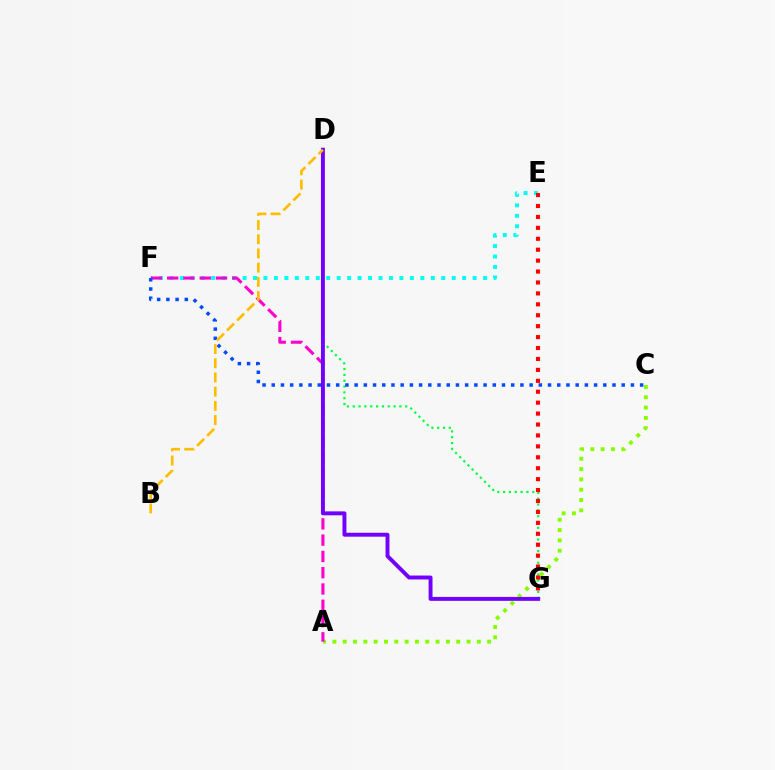{('D', 'G'): [{'color': '#00ff39', 'line_style': 'dotted', 'thickness': 1.58}, {'color': '#7200ff', 'line_style': 'solid', 'thickness': 2.82}], ('E', 'F'): [{'color': '#00fff6', 'line_style': 'dotted', 'thickness': 2.84}], ('E', 'G'): [{'color': '#ff0000', 'line_style': 'dotted', 'thickness': 2.97}], ('A', 'C'): [{'color': '#84ff00', 'line_style': 'dotted', 'thickness': 2.8}], ('A', 'F'): [{'color': '#ff00cf', 'line_style': 'dashed', 'thickness': 2.21}], ('C', 'F'): [{'color': '#004bff', 'line_style': 'dotted', 'thickness': 2.5}], ('B', 'D'): [{'color': '#ffbd00', 'line_style': 'dashed', 'thickness': 1.93}]}